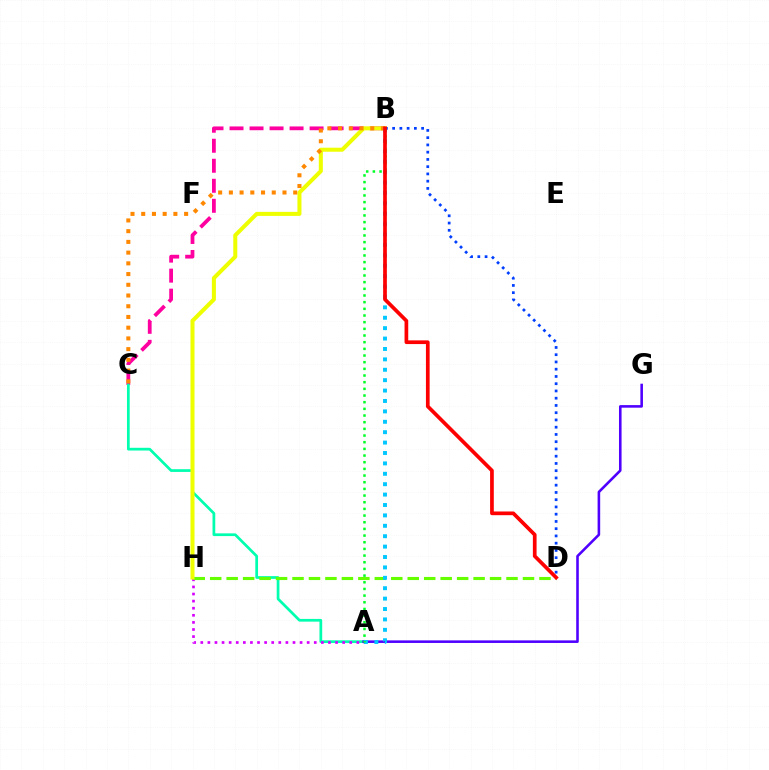{('B', 'C'): [{'color': '#ff00a0', 'line_style': 'dashed', 'thickness': 2.72}, {'color': '#ff8800', 'line_style': 'dotted', 'thickness': 2.91}], ('A', 'C'): [{'color': '#00ffaf', 'line_style': 'solid', 'thickness': 1.97}], ('A', 'H'): [{'color': '#d600ff', 'line_style': 'dotted', 'thickness': 1.93}], ('D', 'H'): [{'color': '#66ff00', 'line_style': 'dashed', 'thickness': 2.24}], ('B', 'H'): [{'color': '#eeff00', 'line_style': 'solid', 'thickness': 2.91}], ('A', 'G'): [{'color': '#4f00ff', 'line_style': 'solid', 'thickness': 1.86}], ('A', 'B'): [{'color': '#00c7ff', 'line_style': 'dotted', 'thickness': 2.83}, {'color': '#00ff27', 'line_style': 'dotted', 'thickness': 1.81}], ('B', 'D'): [{'color': '#003fff', 'line_style': 'dotted', 'thickness': 1.97}, {'color': '#ff0000', 'line_style': 'solid', 'thickness': 2.67}]}